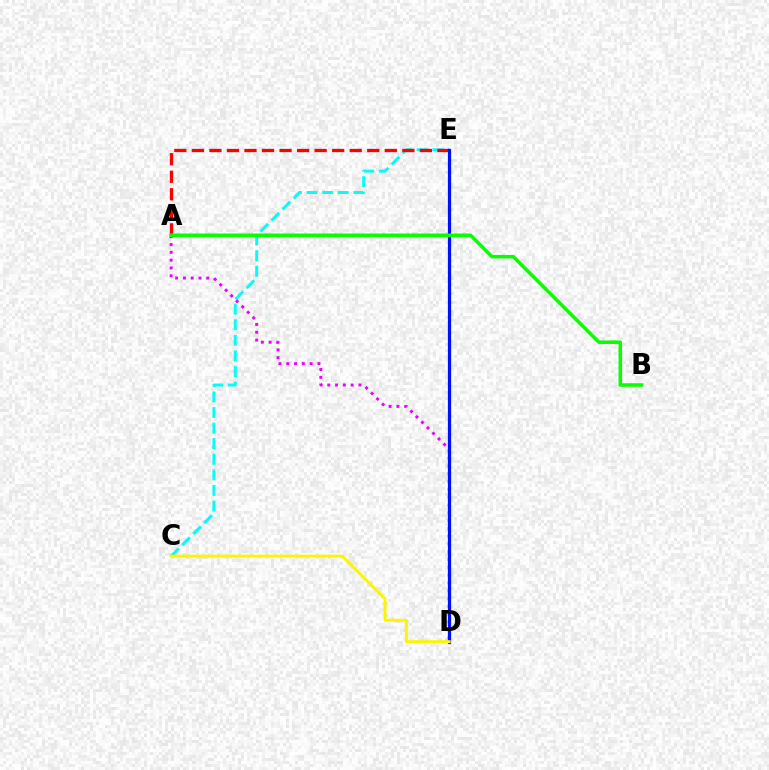{('C', 'E'): [{'color': '#00fff6', 'line_style': 'dashed', 'thickness': 2.12}], ('A', 'D'): [{'color': '#ee00ff', 'line_style': 'dotted', 'thickness': 2.12}], ('A', 'E'): [{'color': '#ff0000', 'line_style': 'dashed', 'thickness': 2.38}], ('D', 'E'): [{'color': '#0010ff', 'line_style': 'solid', 'thickness': 2.33}], ('A', 'B'): [{'color': '#08ff00', 'line_style': 'solid', 'thickness': 2.54}], ('C', 'D'): [{'color': '#fcf500', 'line_style': 'solid', 'thickness': 2.13}]}